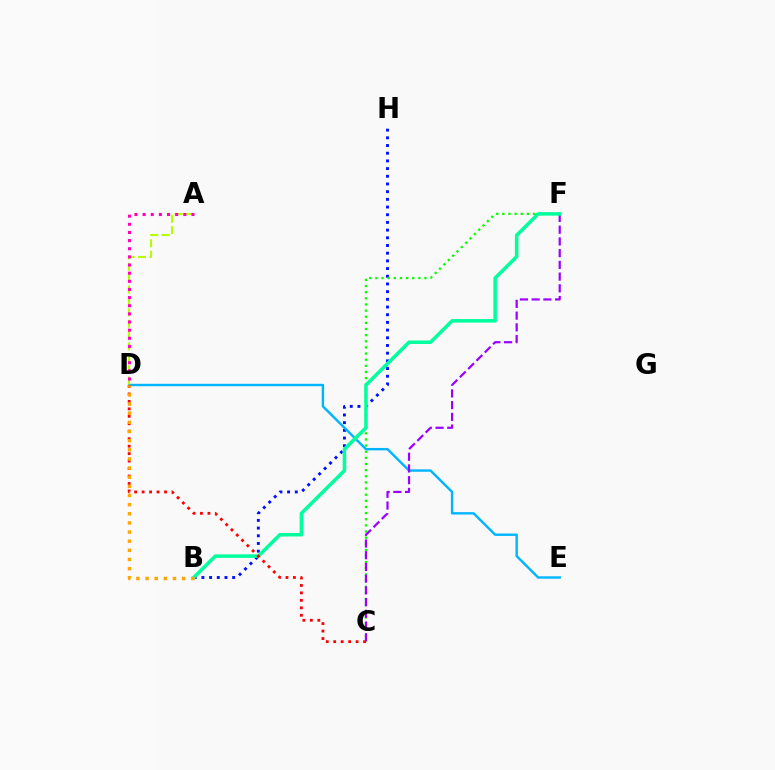{('B', 'H'): [{'color': '#0010ff', 'line_style': 'dotted', 'thickness': 2.09}], ('C', 'F'): [{'color': '#08ff00', 'line_style': 'dotted', 'thickness': 1.67}, {'color': '#9b00ff', 'line_style': 'dashed', 'thickness': 1.59}], ('D', 'E'): [{'color': '#00b5ff', 'line_style': 'solid', 'thickness': 1.73}], ('A', 'D'): [{'color': '#b3ff00', 'line_style': 'dashed', 'thickness': 1.55}, {'color': '#ff00bd', 'line_style': 'dotted', 'thickness': 2.21}], ('B', 'F'): [{'color': '#00ff9d', 'line_style': 'solid', 'thickness': 2.54}], ('C', 'D'): [{'color': '#ff0000', 'line_style': 'dotted', 'thickness': 2.03}], ('B', 'D'): [{'color': '#ffa500', 'line_style': 'dotted', 'thickness': 2.48}]}